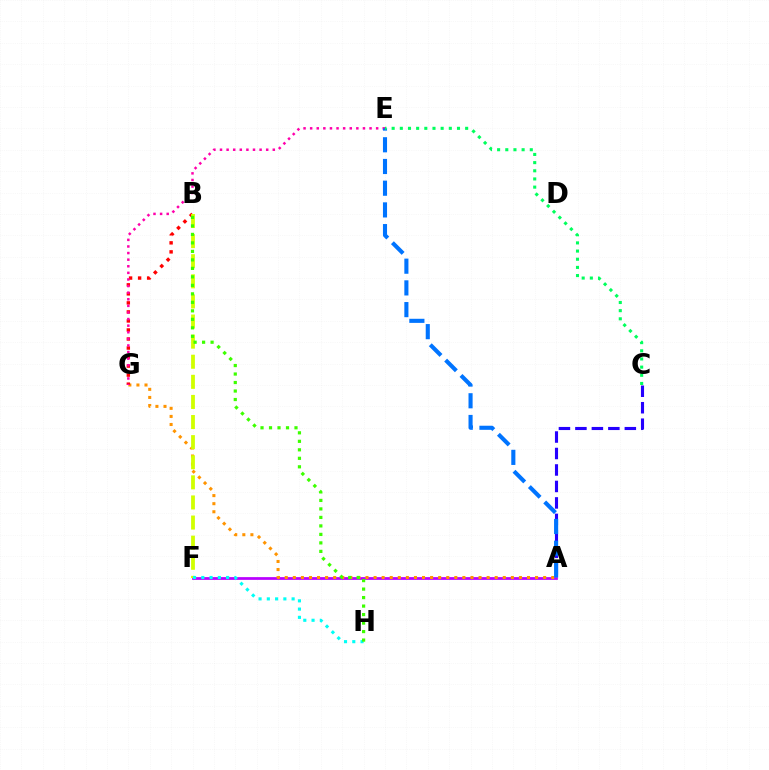{('A', 'F'): [{'color': '#b900ff', 'line_style': 'solid', 'thickness': 1.97}], ('A', 'G'): [{'color': '#ff9400', 'line_style': 'dotted', 'thickness': 2.19}], ('B', 'G'): [{'color': '#ff0000', 'line_style': 'dotted', 'thickness': 2.45}], ('A', 'C'): [{'color': '#2500ff', 'line_style': 'dashed', 'thickness': 2.24}], ('B', 'F'): [{'color': '#d1ff00', 'line_style': 'dashed', 'thickness': 2.73}], ('F', 'H'): [{'color': '#00fff6', 'line_style': 'dotted', 'thickness': 2.25}], ('E', 'G'): [{'color': '#ff00ac', 'line_style': 'dotted', 'thickness': 1.79}], ('B', 'H'): [{'color': '#3dff00', 'line_style': 'dotted', 'thickness': 2.31}], ('A', 'E'): [{'color': '#0074ff', 'line_style': 'dashed', 'thickness': 2.95}], ('C', 'E'): [{'color': '#00ff5c', 'line_style': 'dotted', 'thickness': 2.22}]}